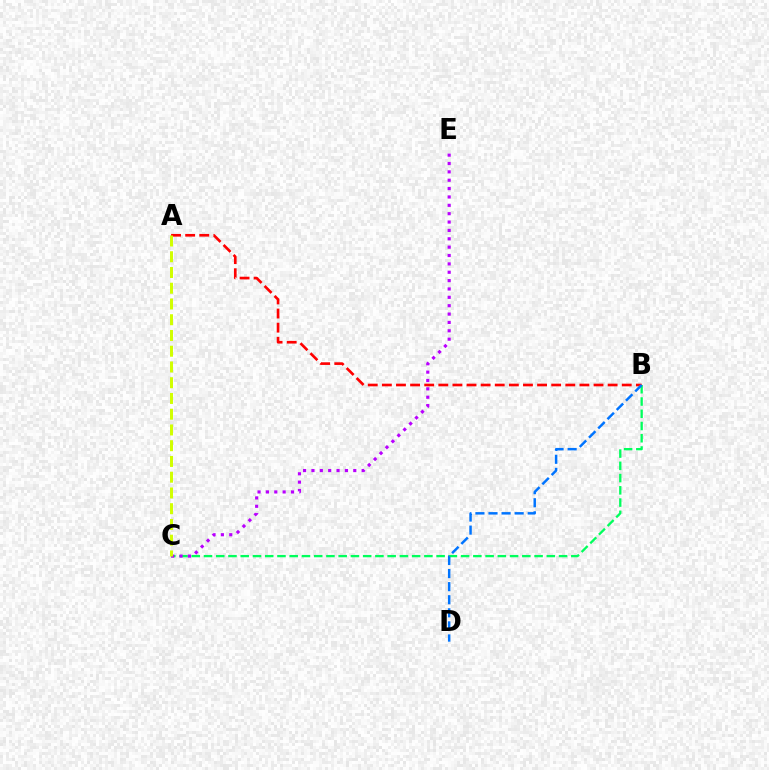{('A', 'B'): [{'color': '#ff0000', 'line_style': 'dashed', 'thickness': 1.92}], ('B', 'C'): [{'color': '#00ff5c', 'line_style': 'dashed', 'thickness': 1.66}], ('C', 'E'): [{'color': '#b900ff', 'line_style': 'dotted', 'thickness': 2.27}], ('A', 'C'): [{'color': '#d1ff00', 'line_style': 'dashed', 'thickness': 2.14}], ('B', 'D'): [{'color': '#0074ff', 'line_style': 'dashed', 'thickness': 1.78}]}